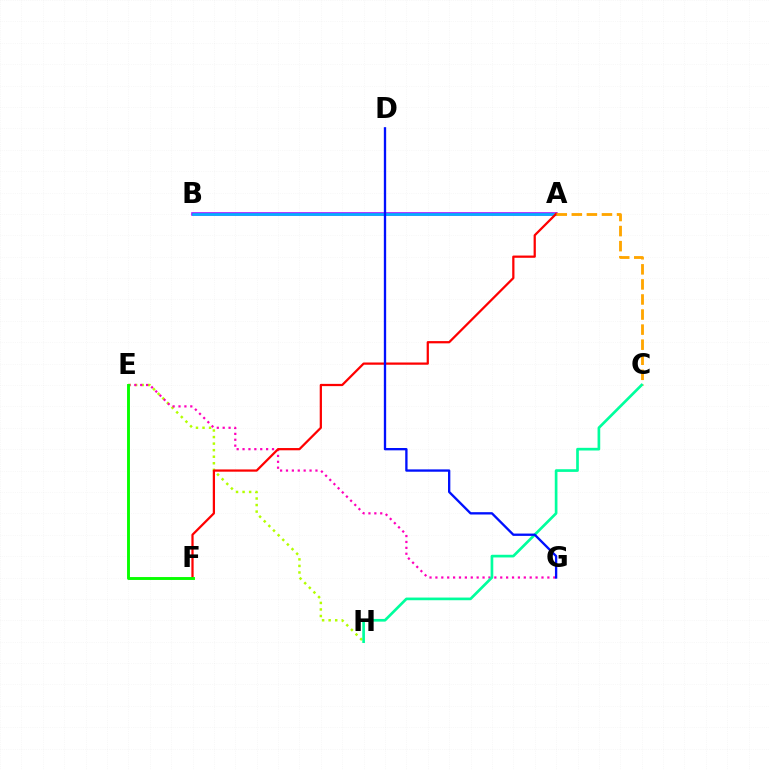{('A', 'B'): [{'color': '#9b00ff', 'line_style': 'solid', 'thickness': 2.53}, {'color': '#00b5ff', 'line_style': 'solid', 'thickness': 1.89}], ('E', 'H'): [{'color': '#b3ff00', 'line_style': 'dotted', 'thickness': 1.78}], ('E', 'G'): [{'color': '#ff00bd', 'line_style': 'dotted', 'thickness': 1.6}], ('A', 'F'): [{'color': '#ff0000', 'line_style': 'solid', 'thickness': 1.62}], ('E', 'F'): [{'color': '#08ff00', 'line_style': 'solid', 'thickness': 2.09}], ('A', 'C'): [{'color': '#ffa500', 'line_style': 'dashed', 'thickness': 2.05}], ('C', 'H'): [{'color': '#00ff9d', 'line_style': 'solid', 'thickness': 1.93}], ('D', 'G'): [{'color': '#0010ff', 'line_style': 'solid', 'thickness': 1.68}]}